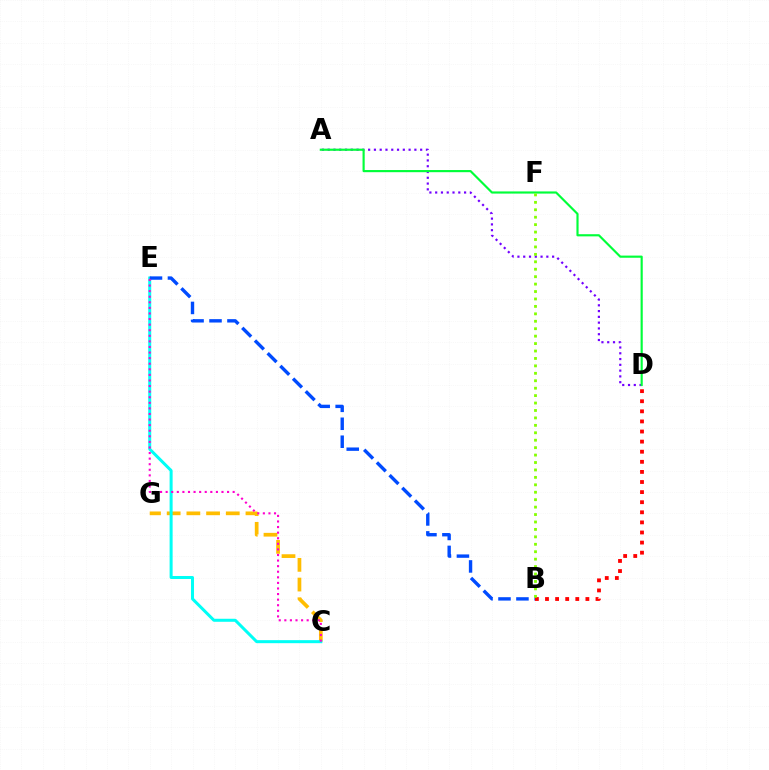{('C', 'G'): [{'color': '#ffbd00', 'line_style': 'dashed', 'thickness': 2.68}], ('A', 'D'): [{'color': '#7200ff', 'line_style': 'dotted', 'thickness': 1.57}, {'color': '#00ff39', 'line_style': 'solid', 'thickness': 1.55}], ('C', 'E'): [{'color': '#00fff6', 'line_style': 'solid', 'thickness': 2.17}, {'color': '#ff00cf', 'line_style': 'dotted', 'thickness': 1.52}], ('B', 'D'): [{'color': '#ff0000', 'line_style': 'dotted', 'thickness': 2.74}], ('B', 'E'): [{'color': '#004bff', 'line_style': 'dashed', 'thickness': 2.44}], ('B', 'F'): [{'color': '#84ff00', 'line_style': 'dotted', 'thickness': 2.02}]}